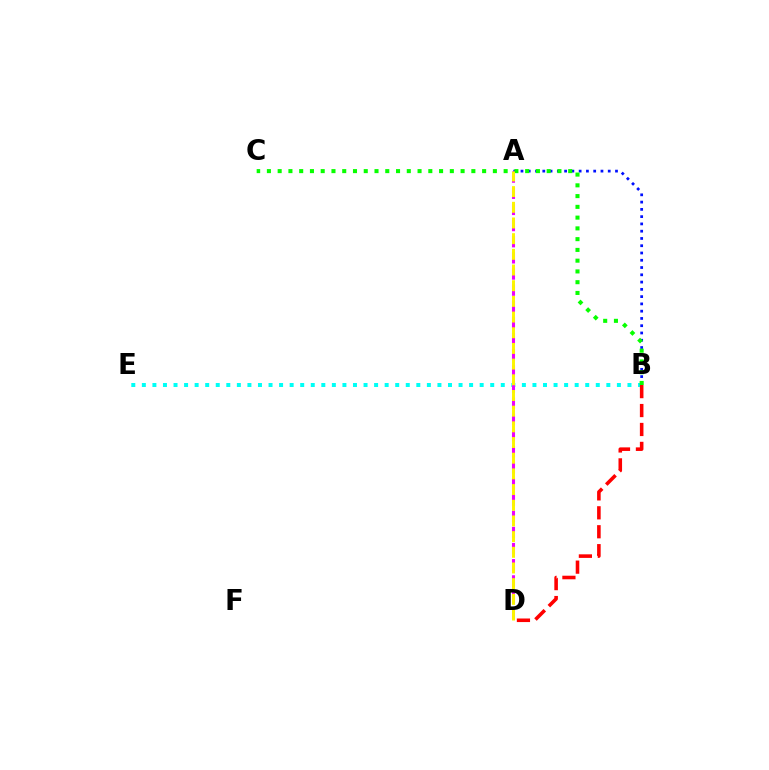{('B', 'E'): [{'color': '#00fff6', 'line_style': 'dotted', 'thickness': 2.87}], ('A', 'B'): [{'color': '#0010ff', 'line_style': 'dotted', 'thickness': 1.98}], ('A', 'D'): [{'color': '#ee00ff', 'line_style': 'dashed', 'thickness': 2.19}, {'color': '#fcf500', 'line_style': 'dashed', 'thickness': 2.13}], ('B', 'C'): [{'color': '#08ff00', 'line_style': 'dotted', 'thickness': 2.92}], ('B', 'D'): [{'color': '#ff0000', 'line_style': 'dashed', 'thickness': 2.57}]}